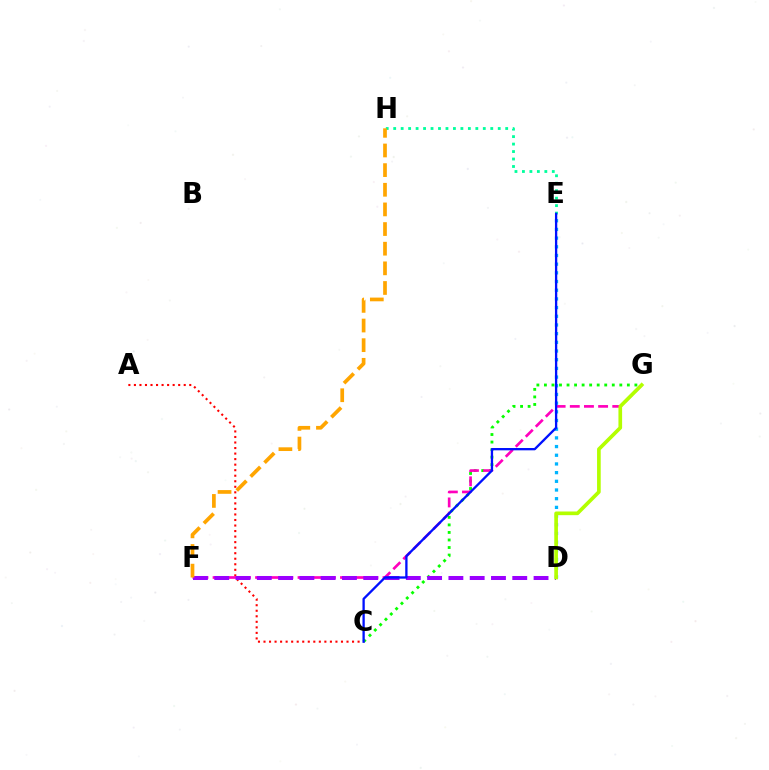{('A', 'C'): [{'color': '#ff0000', 'line_style': 'dotted', 'thickness': 1.5}], ('D', 'E'): [{'color': '#00b5ff', 'line_style': 'dotted', 'thickness': 2.36}], ('C', 'G'): [{'color': '#08ff00', 'line_style': 'dotted', 'thickness': 2.05}], ('E', 'H'): [{'color': '#00ff9d', 'line_style': 'dotted', 'thickness': 2.03}], ('F', 'G'): [{'color': '#ff00bd', 'line_style': 'dashed', 'thickness': 1.92}], ('D', 'F'): [{'color': '#9b00ff', 'line_style': 'dashed', 'thickness': 2.89}], ('C', 'E'): [{'color': '#0010ff', 'line_style': 'solid', 'thickness': 1.66}], ('D', 'G'): [{'color': '#b3ff00', 'line_style': 'solid', 'thickness': 2.64}], ('F', 'H'): [{'color': '#ffa500', 'line_style': 'dashed', 'thickness': 2.67}]}